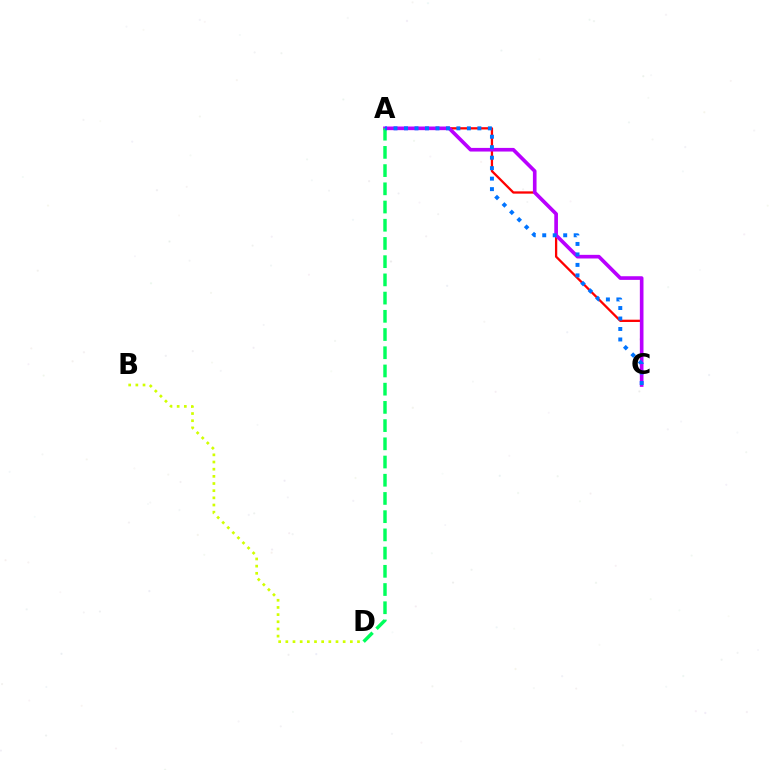{('A', 'C'): [{'color': '#ff0000', 'line_style': 'solid', 'thickness': 1.65}, {'color': '#b900ff', 'line_style': 'solid', 'thickness': 2.62}, {'color': '#0074ff', 'line_style': 'dotted', 'thickness': 2.85}], ('A', 'D'): [{'color': '#00ff5c', 'line_style': 'dashed', 'thickness': 2.47}], ('B', 'D'): [{'color': '#d1ff00', 'line_style': 'dotted', 'thickness': 1.95}]}